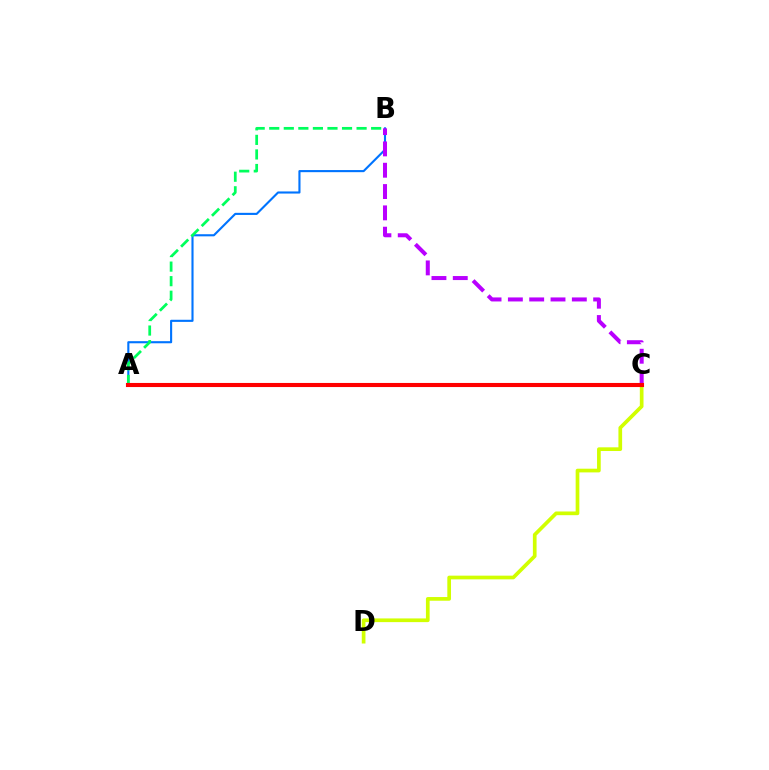{('C', 'D'): [{'color': '#d1ff00', 'line_style': 'solid', 'thickness': 2.66}], ('A', 'B'): [{'color': '#0074ff', 'line_style': 'solid', 'thickness': 1.52}, {'color': '#00ff5c', 'line_style': 'dashed', 'thickness': 1.98}], ('B', 'C'): [{'color': '#b900ff', 'line_style': 'dashed', 'thickness': 2.9}], ('A', 'C'): [{'color': '#ff0000', 'line_style': 'solid', 'thickness': 2.95}]}